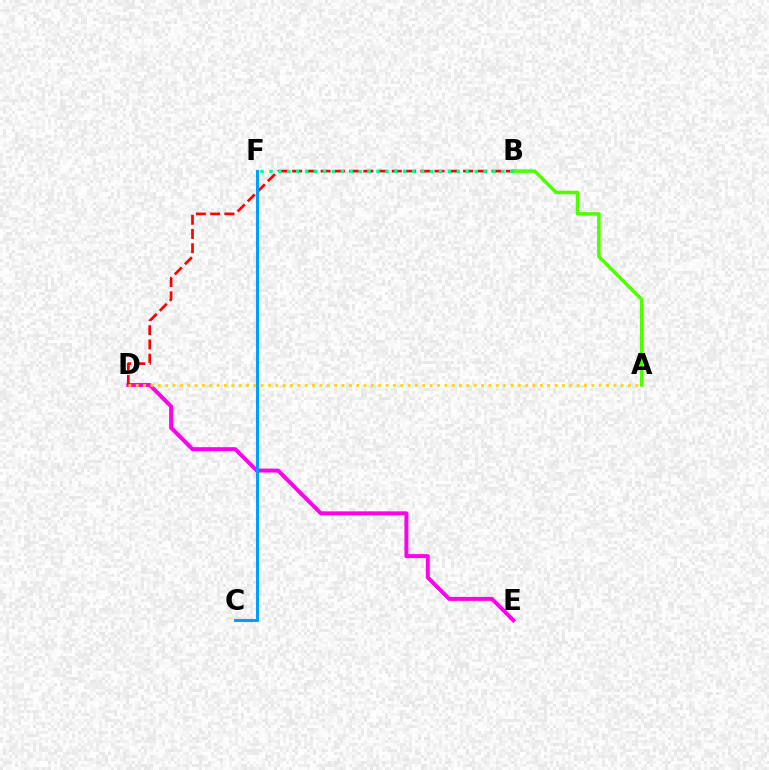{('D', 'E'): [{'color': '#ff00ed', 'line_style': 'solid', 'thickness': 2.86}], ('A', 'B'): [{'color': '#4fff00', 'line_style': 'solid', 'thickness': 2.52}], ('B', 'D'): [{'color': '#ff0000', 'line_style': 'dashed', 'thickness': 1.93}], ('A', 'D'): [{'color': '#ffd500', 'line_style': 'dotted', 'thickness': 2.0}], ('C', 'F'): [{'color': '#3700ff', 'line_style': 'dashed', 'thickness': 1.91}, {'color': '#009eff', 'line_style': 'solid', 'thickness': 2.21}], ('B', 'F'): [{'color': '#00ff86', 'line_style': 'dotted', 'thickness': 2.42}]}